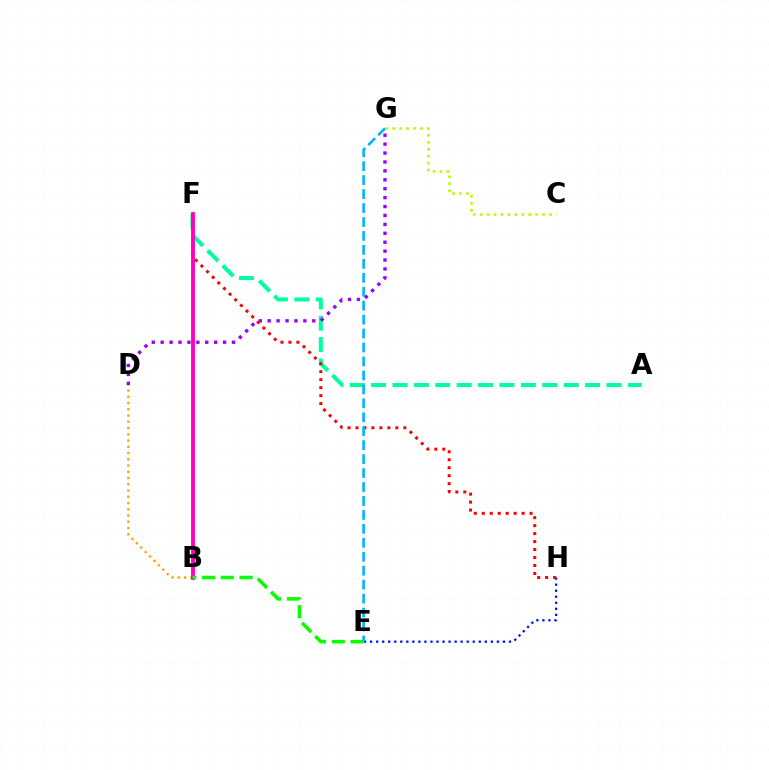{('E', 'H'): [{'color': '#0010ff', 'line_style': 'dotted', 'thickness': 1.64}], ('A', 'F'): [{'color': '#00ff9d', 'line_style': 'dashed', 'thickness': 2.91}], ('F', 'H'): [{'color': '#ff0000', 'line_style': 'dotted', 'thickness': 2.17}], ('B', 'D'): [{'color': '#ffa500', 'line_style': 'dotted', 'thickness': 1.7}], ('C', 'G'): [{'color': '#b3ff00', 'line_style': 'dotted', 'thickness': 1.88}], ('B', 'F'): [{'color': '#ff00bd', 'line_style': 'solid', 'thickness': 2.77}], ('D', 'G'): [{'color': '#9b00ff', 'line_style': 'dotted', 'thickness': 2.42}], ('B', 'E'): [{'color': '#08ff00', 'line_style': 'dashed', 'thickness': 2.55}], ('E', 'G'): [{'color': '#00b5ff', 'line_style': 'dashed', 'thickness': 1.89}]}